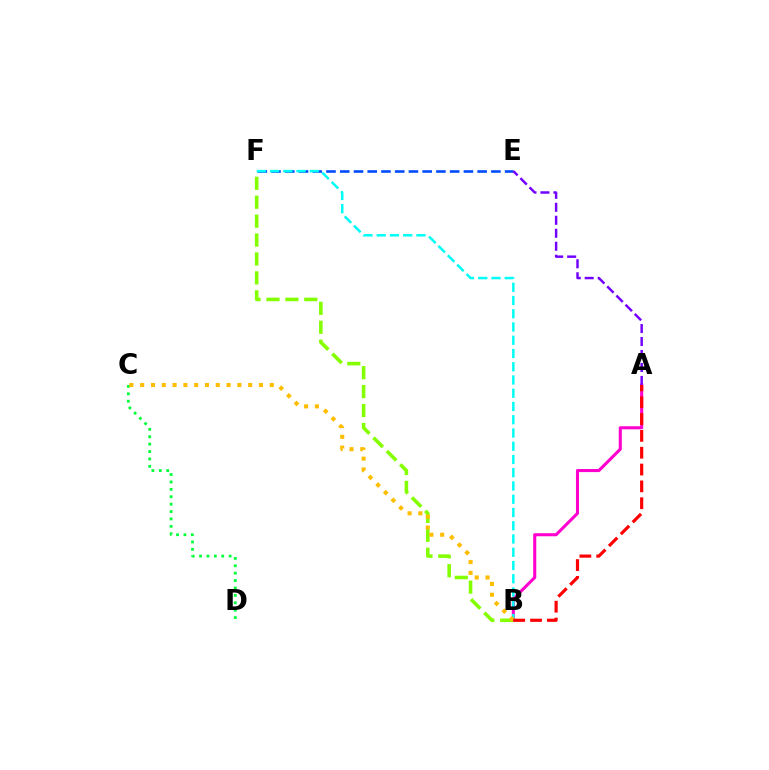{('A', 'B'): [{'color': '#ff00cf', 'line_style': 'solid', 'thickness': 2.21}, {'color': '#ff0000', 'line_style': 'dashed', 'thickness': 2.29}], ('C', 'D'): [{'color': '#00ff39', 'line_style': 'dotted', 'thickness': 2.01}], ('E', 'F'): [{'color': '#004bff', 'line_style': 'dashed', 'thickness': 1.87}], ('B', 'F'): [{'color': '#84ff00', 'line_style': 'dashed', 'thickness': 2.57}, {'color': '#00fff6', 'line_style': 'dashed', 'thickness': 1.8}], ('A', 'E'): [{'color': '#7200ff', 'line_style': 'dashed', 'thickness': 1.76}], ('B', 'C'): [{'color': '#ffbd00', 'line_style': 'dotted', 'thickness': 2.93}]}